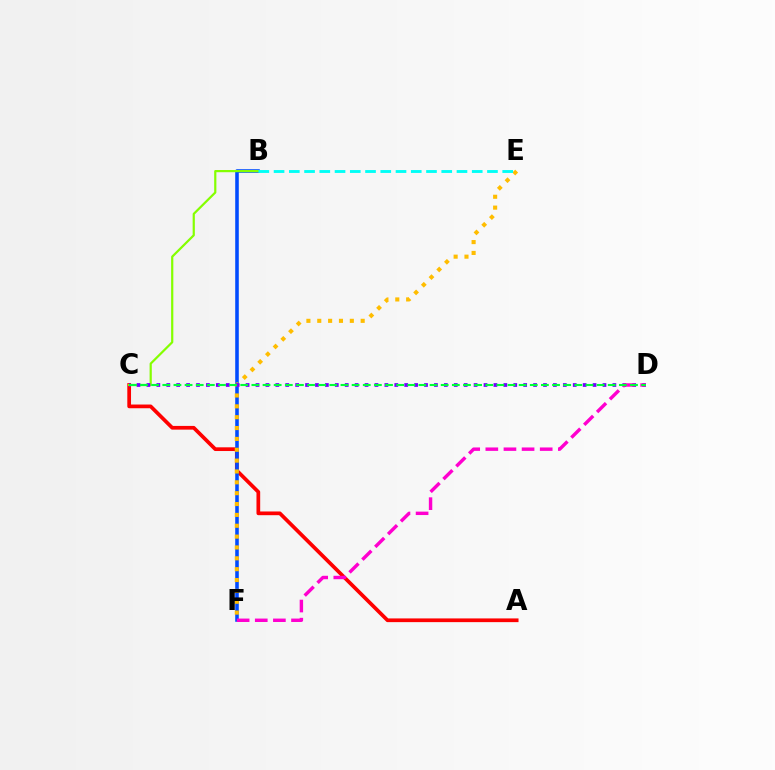{('A', 'C'): [{'color': '#ff0000', 'line_style': 'solid', 'thickness': 2.67}], ('B', 'F'): [{'color': '#004bff', 'line_style': 'solid', 'thickness': 2.57}], ('B', 'C'): [{'color': '#84ff00', 'line_style': 'solid', 'thickness': 1.59}], ('E', 'F'): [{'color': '#ffbd00', 'line_style': 'dotted', 'thickness': 2.95}], ('C', 'D'): [{'color': '#7200ff', 'line_style': 'dotted', 'thickness': 2.69}, {'color': '#00ff39', 'line_style': 'dashed', 'thickness': 1.51}], ('B', 'E'): [{'color': '#00fff6', 'line_style': 'dashed', 'thickness': 2.07}], ('D', 'F'): [{'color': '#ff00cf', 'line_style': 'dashed', 'thickness': 2.46}]}